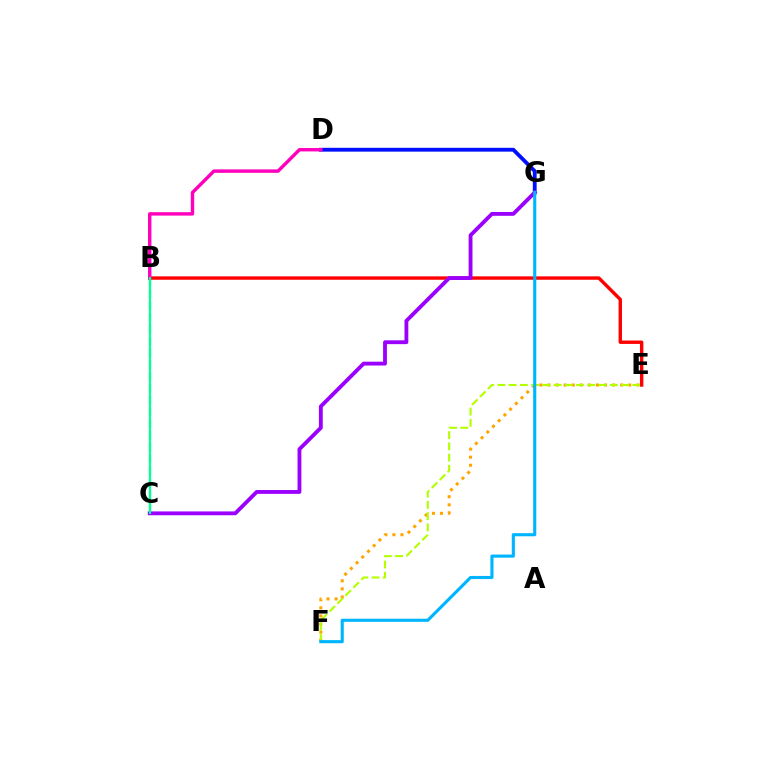{('E', 'F'): [{'color': '#ffa500', 'line_style': 'dotted', 'thickness': 2.19}, {'color': '#b3ff00', 'line_style': 'dashed', 'thickness': 1.53}], ('D', 'G'): [{'color': '#0010ff', 'line_style': 'solid', 'thickness': 2.75}], ('B', 'E'): [{'color': '#ff0000', 'line_style': 'solid', 'thickness': 2.45}], ('C', 'G'): [{'color': '#9b00ff', 'line_style': 'solid', 'thickness': 2.76}], ('B', 'D'): [{'color': '#ff00bd', 'line_style': 'solid', 'thickness': 2.47}], ('B', 'C'): [{'color': '#08ff00', 'line_style': 'dashed', 'thickness': 1.6}, {'color': '#00ff9d', 'line_style': 'solid', 'thickness': 1.57}], ('F', 'G'): [{'color': '#00b5ff', 'line_style': 'solid', 'thickness': 2.24}]}